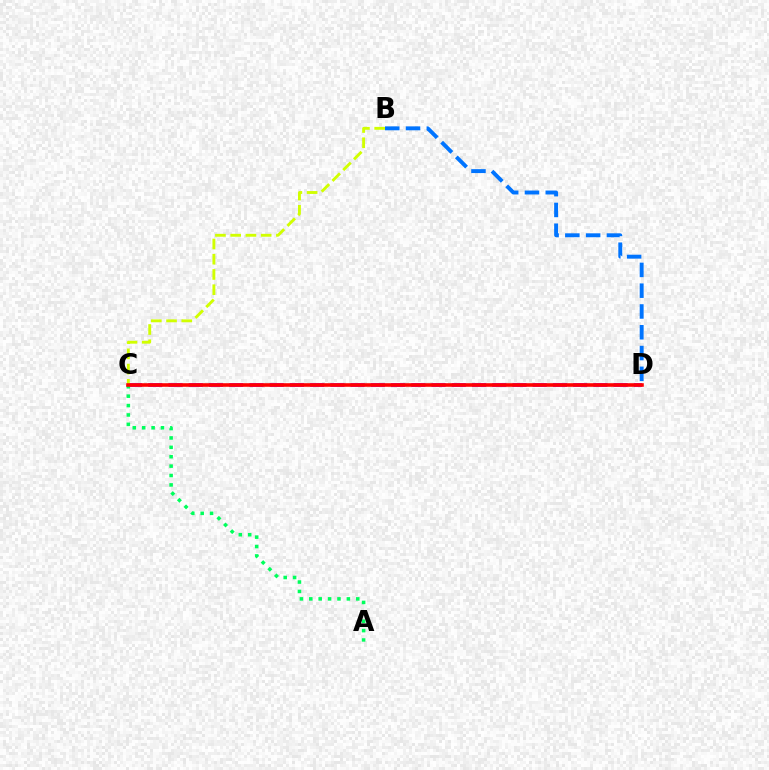{('C', 'D'): [{'color': '#b900ff', 'line_style': 'dashed', 'thickness': 2.75}, {'color': '#ff0000', 'line_style': 'solid', 'thickness': 2.58}], ('B', 'C'): [{'color': '#d1ff00', 'line_style': 'dashed', 'thickness': 2.07}], ('A', 'C'): [{'color': '#00ff5c', 'line_style': 'dotted', 'thickness': 2.55}], ('B', 'D'): [{'color': '#0074ff', 'line_style': 'dashed', 'thickness': 2.82}]}